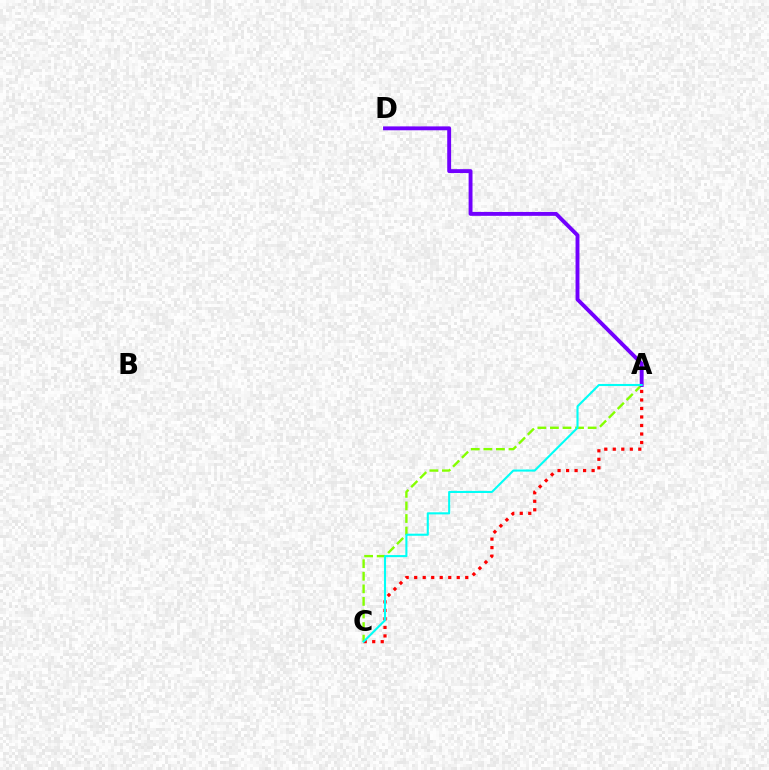{('A', 'C'): [{'color': '#84ff00', 'line_style': 'dashed', 'thickness': 1.71}, {'color': '#ff0000', 'line_style': 'dotted', 'thickness': 2.31}, {'color': '#00fff6', 'line_style': 'solid', 'thickness': 1.51}], ('A', 'D'): [{'color': '#7200ff', 'line_style': 'solid', 'thickness': 2.8}]}